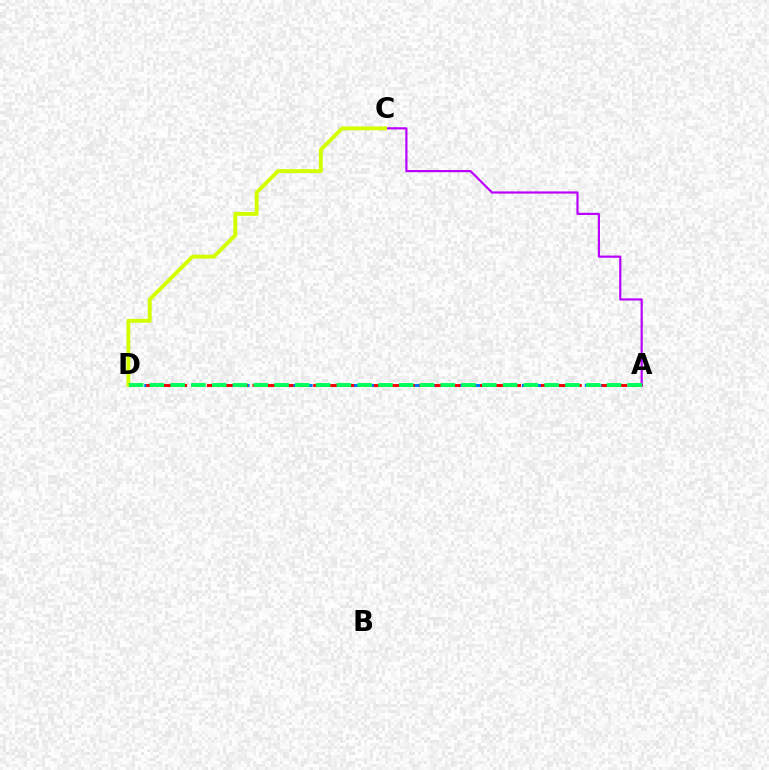{('A', 'C'): [{'color': '#b900ff', 'line_style': 'solid', 'thickness': 1.57}], ('A', 'D'): [{'color': '#0074ff', 'line_style': 'dashed', 'thickness': 2.14}, {'color': '#ff0000', 'line_style': 'dashed', 'thickness': 2.06}, {'color': '#00ff5c', 'line_style': 'dashed', 'thickness': 2.82}], ('C', 'D'): [{'color': '#d1ff00', 'line_style': 'solid', 'thickness': 2.82}]}